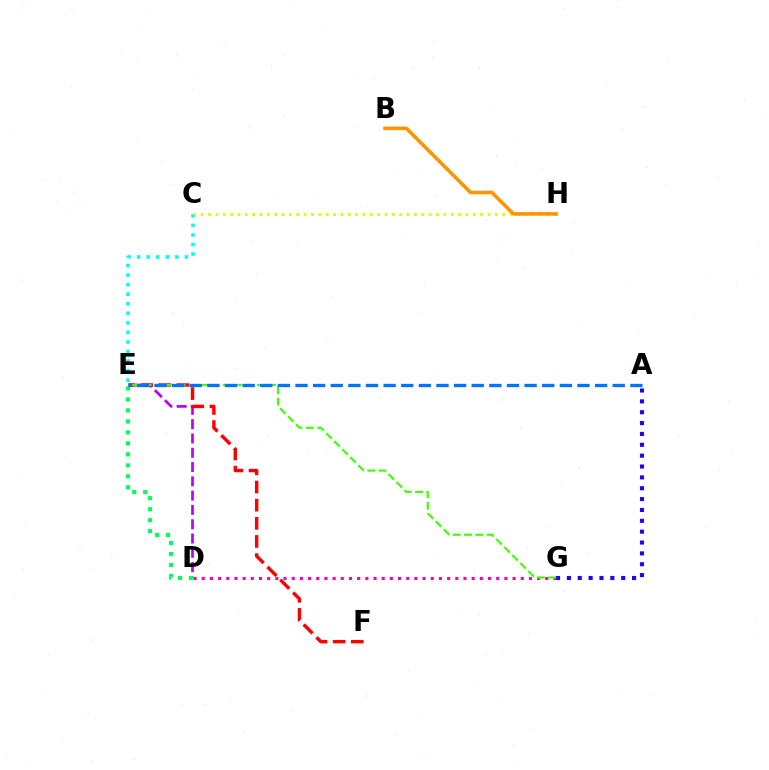{('C', 'E'): [{'color': '#00fff6', 'line_style': 'dotted', 'thickness': 2.6}], ('D', 'G'): [{'color': '#ff00ac', 'line_style': 'dotted', 'thickness': 2.22}], ('C', 'H'): [{'color': '#d1ff00', 'line_style': 'dotted', 'thickness': 2.0}], ('D', 'E'): [{'color': '#b900ff', 'line_style': 'dashed', 'thickness': 1.94}, {'color': '#00ff5c', 'line_style': 'dotted', 'thickness': 2.98}], ('B', 'H'): [{'color': '#ff9400', 'line_style': 'solid', 'thickness': 2.57}], ('A', 'G'): [{'color': '#2500ff', 'line_style': 'dotted', 'thickness': 2.95}], ('E', 'F'): [{'color': '#ff0000', 'line_style': 'dashed', 'thickness': 2.46}], ('E', 'G'): [{'color': '#3dff00', 'line_style': 'dashed', 'thickness': 1.54}], ('A', 'E'): [{'color': '#0074ff', 'line_style': 'dashed', 'thickness': 2.39}]}